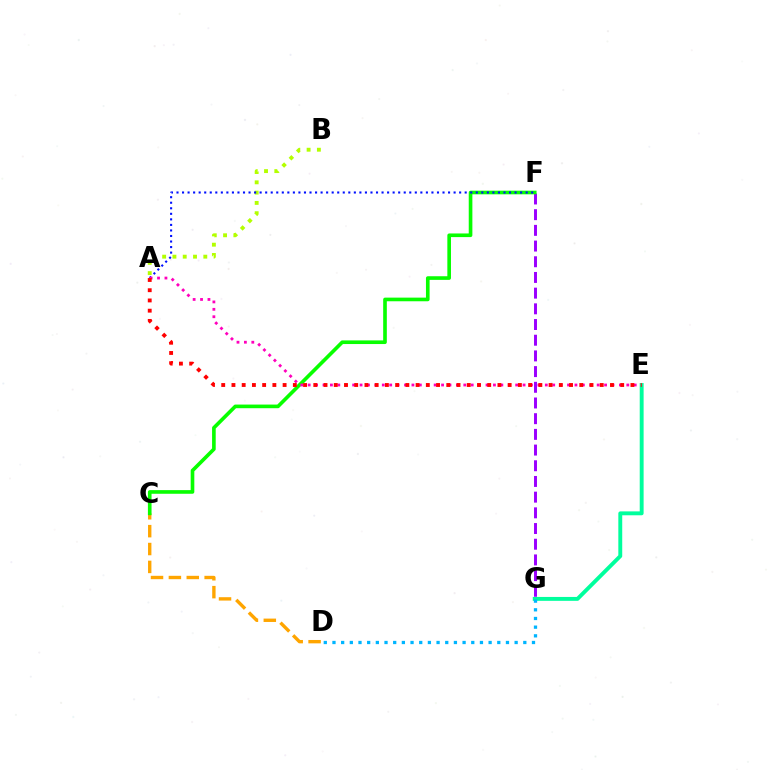{('E', 'G'): [{'color': '#00ff9d', 'line_style': 'solid', 'thickness': 2.81}], ('C', 'D'): [{'color': '#ffa500', 'line_style': 'dashed', 'thickness': 2.43}], ('A', 'B'): [{'color': '#b3ff00', 'line_style': 'dotted', 'thickness': 2.8}], ('F', 'G'): [{'color': '#9b00ff', 'line_style': 'dashed', 'thickness': 2.13}], ('C', 'F'): [{'color': '#08ff00', 'line_style': 'solid', 'thickness': 2.62}], ('A', 'F'): [{'color': '#0010ff', 'line_style': 'dotted', 'thickness': 1.51}], ('A', 'E'): [{'color': '#ff00bd', 'line_style': 'dotted', 'thickness': 2.01}, {'color': '#ff0000', 'line_style': 'dotted', 'thickness': 2.78}], ('D', 'G'): [{'color': '#00b5ff', 'line_style': 'dotted', 'thickness': 2.36}]}